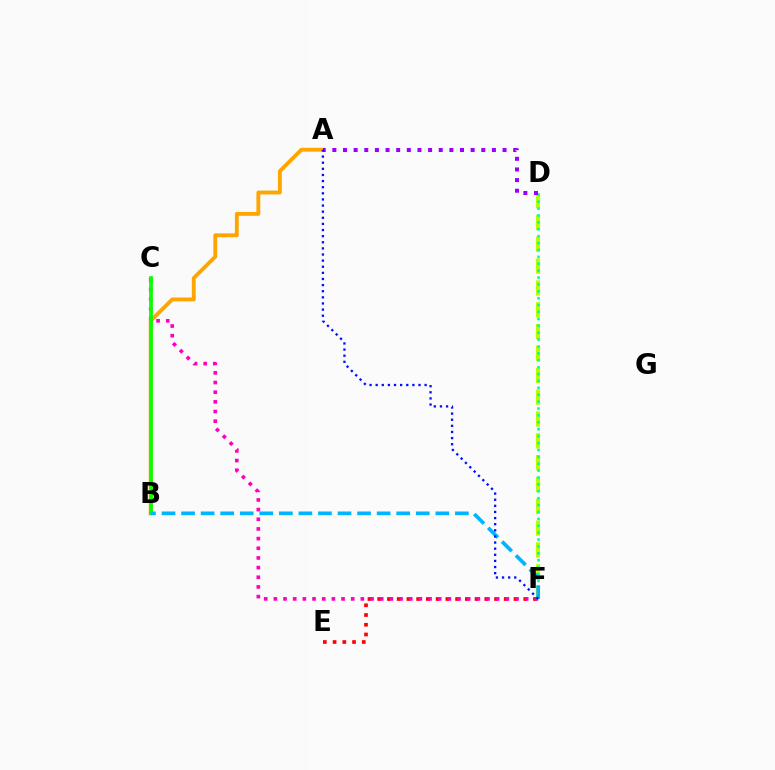{('D', 'F'): [{'color': '#b3ff00', 'line_style': 'dashed', 'thickness': 2.97}, {'color': '#00ff9d', 'line_style': 'dotted', 'thickness': 1.87}], ('A', 'B'): [{'color': '#ffa500', 'line_style': 'solid', 'thickness': 2.78}], ('E', 'F'): [{'color': '#ff0000', 'line_style': 'dotted', 'thickness': 2.65}], ('C', 'F'): [{'color': '#ff00bd', 'line_style': 'dotted', 'thickness': 2.63}], ('A', 'D'): [{'color': '#9b00ff', 'line_style': 'dotted', 'thickness': 2.89}], ('B', 'C'): [{'color': '#08ff00', 'line_style': 'solid', 'thickness': 2.67}], ('B', 'F'): [{'color': '#00b5ff', 'line_style': 'dashed', 'thickness': 2.66}], ('A', 'F'): [{'color': '#0010ff', 'line_style': 'dotted', 'thickness': 1.66}]}